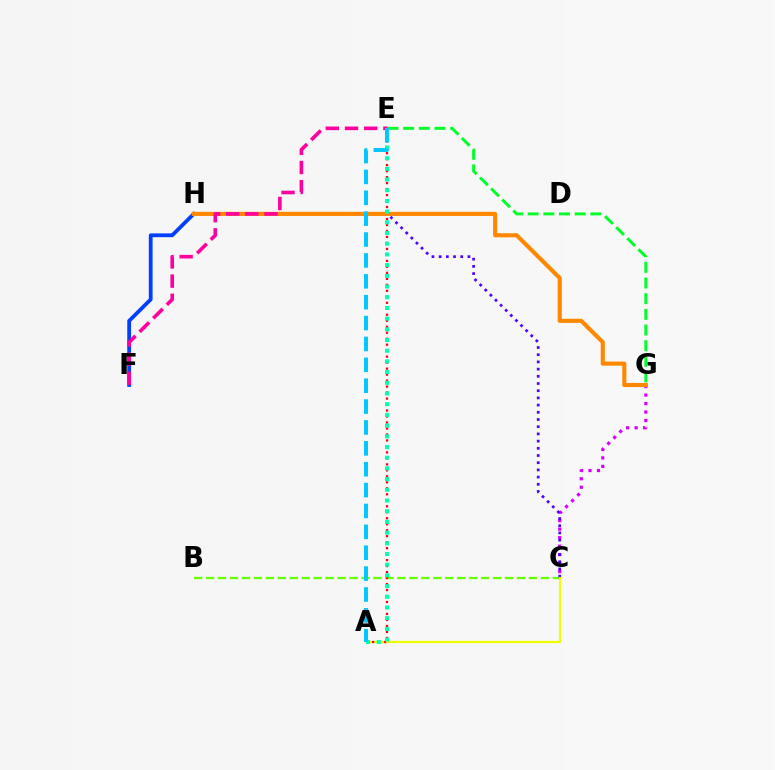{('B', 'C'): [{'color': '#66ff00', 'line_style': 'dashed', 'thickness': 1.62}], ('C', 'G'): [{'color': '#d600ff', 'line_style': 'dotted', 'thickness': 2.3}], ('C', 'H'): [{'color': '#4f00ff', 'line_style': 'dotted', 'thickness': 1.96}], ('F', 'H'): [{'color': '#003fff', 'line_style': 'solid', 'thickness': 2.73}], ('A', 'C'): [{'color': '#eeff00', 'line_style': 'solid', 'thickness': 1.59}], ('A', 'E'): [{'color': '#ff0000', 'line_style': 'dotted', 'thickness': 1.63}, {'color': '#00ffaf', 'line_style': 'dotted', 'thickness': 2.91}, {'color': '#00c7ff', 'line_style': 'dashed', 'thickness': 2.84}], ('E', 'G'): [{'color': '#00ff27', 'line_style': 'dashed', 'thickness': 2.13}], ('G', 'H'): [{'color': '#ff8800', 'line_style': 'solid', 'thickness': 2.97}], ('E', 'F'): [{'color': '#ff00a0', 'line_style': 'dashed', 'thickness': 2.61}]}